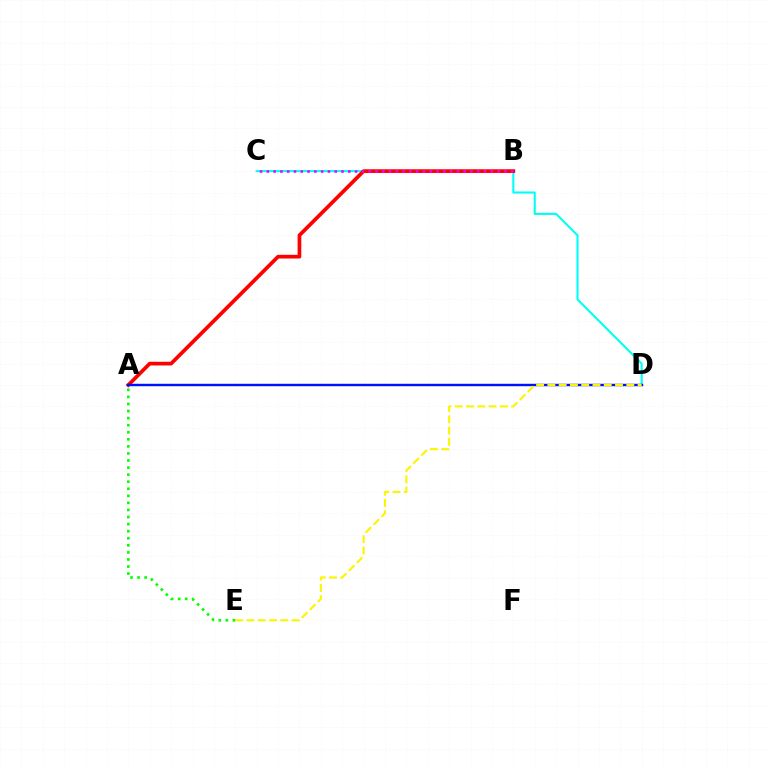{('C', 'D'): [{'color': '#00fff6', 'line_style': 'solid', 'thickness': 1.51}], ('A', 'B'): [{'color': '#ff0000', 'line_style': 'solid', 'thickness': 2.67}], ('A', 'D'): [{'color': '#0010ff', 'line_style': 'solid', 'thickness': 1.74}], ('D', 'E'): [{'color': '#fcf500', 'line_style': 'dashed', 'thickness': 1.53}], ('B', 'C'): [{'color': '#ee00ff', 'line_style': 'dotted', 'thickness': 1.84}], ('A', 'E'): [{'color': '#08ff00', 'line_style': 'dotted', 'thickness': 1.92}]}